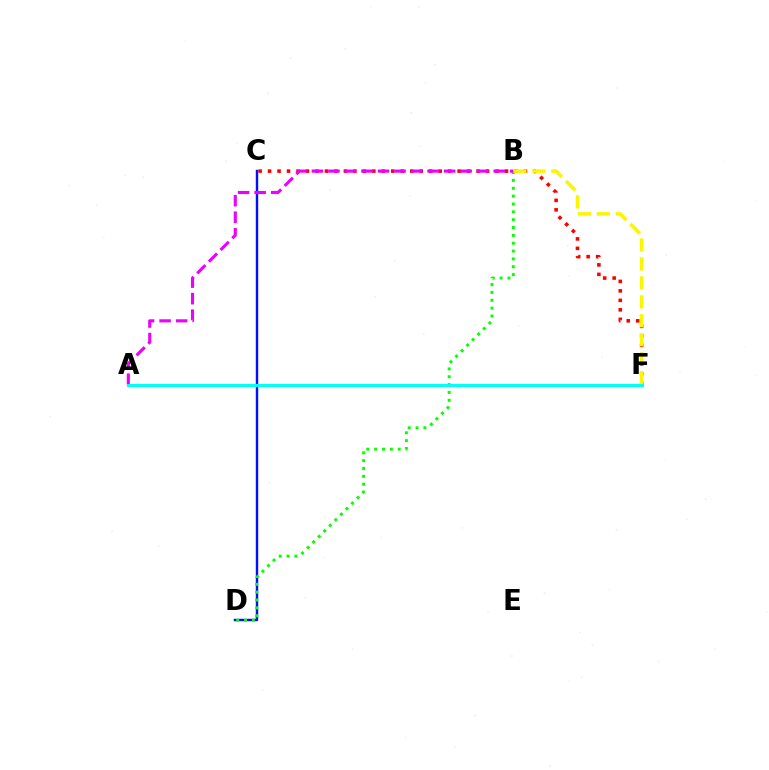{('C', 'D'): [{'color': '#0010ff', 'line_style': 'solid', 'thickness': 1.74}], ('B', 'D'): [{'color': '#08ff00', 'line_style': 'dotted', 'thickness': 2.13}], ('C', 'F'): [{'color': '#ff0000', 'line_style': 'dotted', 'thickness': 2.57}], ('B', 'F'): [{'color': '#fcf500', 'line_style': 'dashed', 'thickness': 2.57}], ('A', 'B'): [{'color': '#ee00ff', 'line_style': 'dashed', 'thickness': 2.25}], ('A', 'F'): [{'color': '#00fff6', 'line_style': 'solid', 'thickness': 2.17}]}